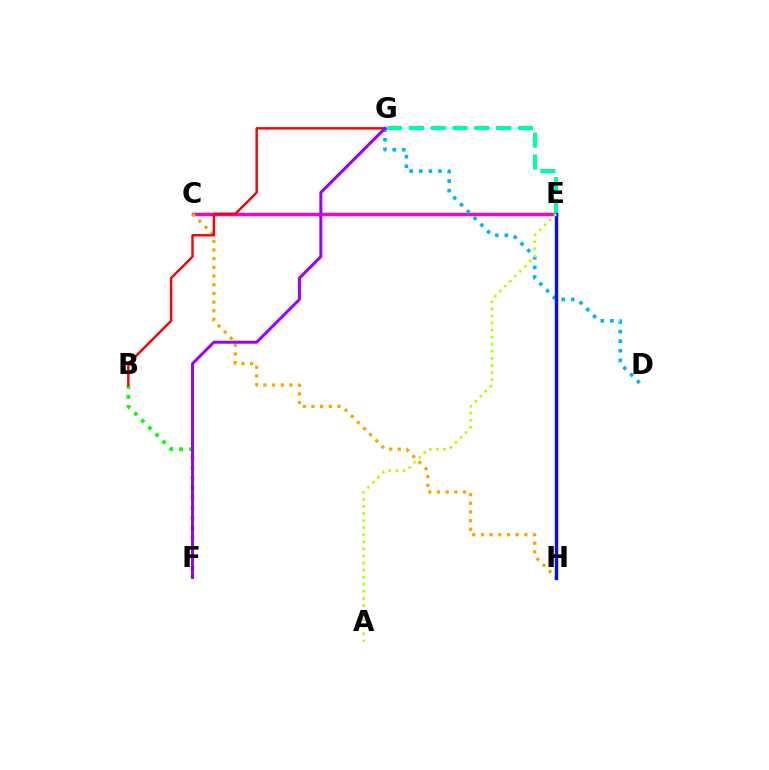{('C', 'E'): [{'color': '#ff00bd', 'line_style': 'solid', 'thickness': 2.5}], ('E', 'G'): [{'color': '#00ff9d', 'line_style': 'dashed', 'thickness': 2.96}], ('B', 'F'): [{'color': '#08ff00', 'line_style': 'dotted', 'thickness': 2.72}], ('C', 'H'): [{'color': '#ffa500', 'line_style': 'dotted', 'thickness': 2.36}], ('B', 'G'): [{'color': '#ff0000', 'line_style': 'solid', 'thickness': 1.75}], ('D', 'G'): [{'color': '#00b5ff', 'line_style': 'dotted', 'thickness': 2.61}], ('E', 'H'): [{'color': '#0010ff', 'line_style': 'solid', 'thickness': 2.45}], ('F', 'G'): [{'color': '#9b00ff', 'line_style': 'solid', 'thickness': 2.15}], ('A', 'E'): [{'color': '#b3ff00', 'line_style': 'dotted', 'thickness': 1.92}]}